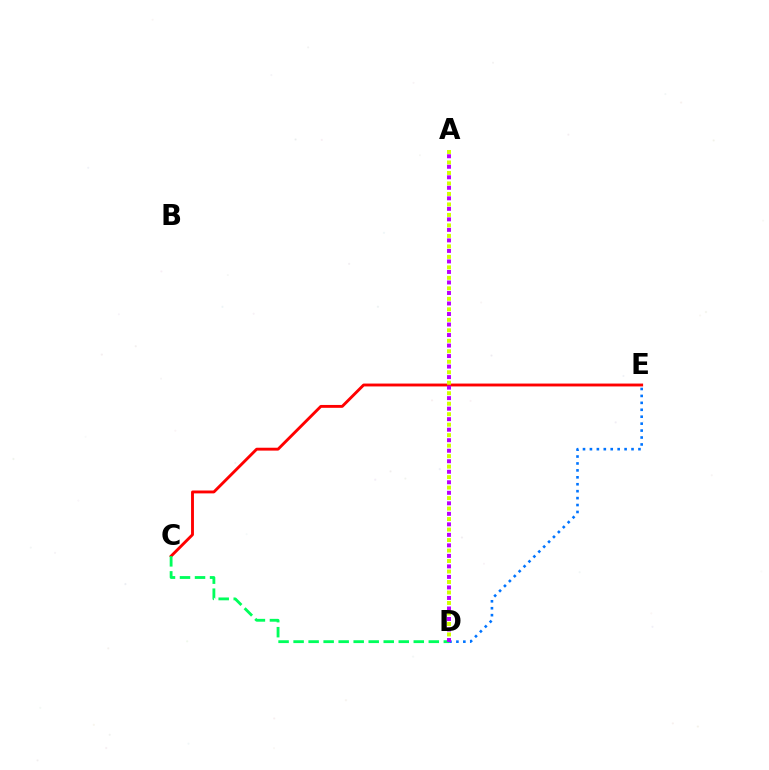{('C', 'E'): [{'color': '#ff0000', 'line_style': 'solid', 'thickness': 2.07}], ('C', 'D'): [{'color': '#00ff5c', 'line_style': 'dashed', 'thickness': 2.04}], ('D', 'E'): [{'color': '#0074ff', 'line_style': 'dotted', 'thickness': 1.88}], ('A', 'D'): [{'color': '#d1ff00', 'line_style': 'dotted', 'thickness': 2.85}, {'color': '#b900ff', 'line_style': 'dotted', 'thickness': 2.86}]}